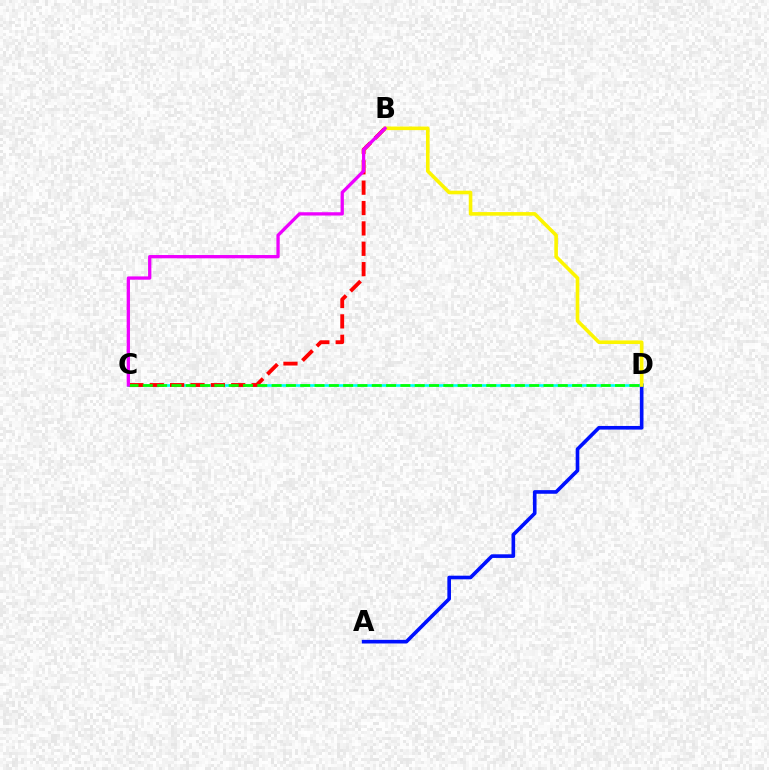{('C', 'D'): [{'color': '#00fff6', 'line_style': 'solid', 'thickness': 1.91}, {'color': '#08ff00', 'line_style': 'dashed', 'thickness': 1.94}], ('B', 'C'): [{'color': '#ff0000', 'line_style': 'dashed', 'thickness': 2.77}, {'color': '#ee00ff', 'line_style': 'solid', 'thickness': 2.37}], ('A', 'D'): [{'color': '#0010ff', 'line_style': 'solid', 'thickness': 2.61}], ('B', 'D'): [{'color': '#fcf500', 'line_style': 'solid', 'thickness': 2.6}]}